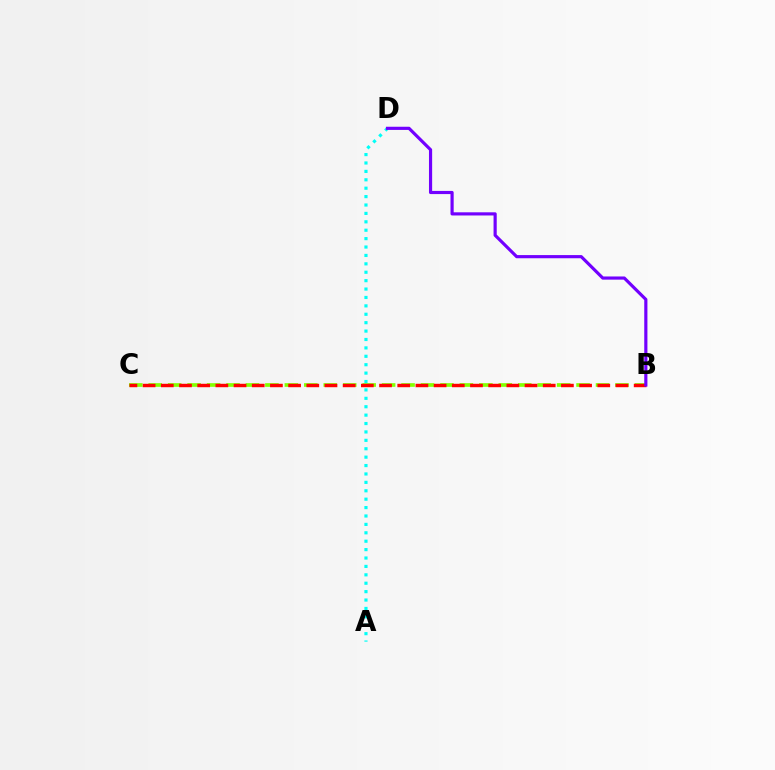{('B', 'C'): [{'color': '#84ff00', 'line_style': 'dashed', 'thickness': 2.64}, {'color': '#ff0000', 'line_style': 'dashed', 'thickness': 2.47}], ('A', 'D'): [{'color': '#00fff6', 'line_style': 'dotted', 'thickness': 2.28}], ('B', 'D'): [{'color': '#7200ff', 'line_style': 'solid', 'thickness': 2.28}]}